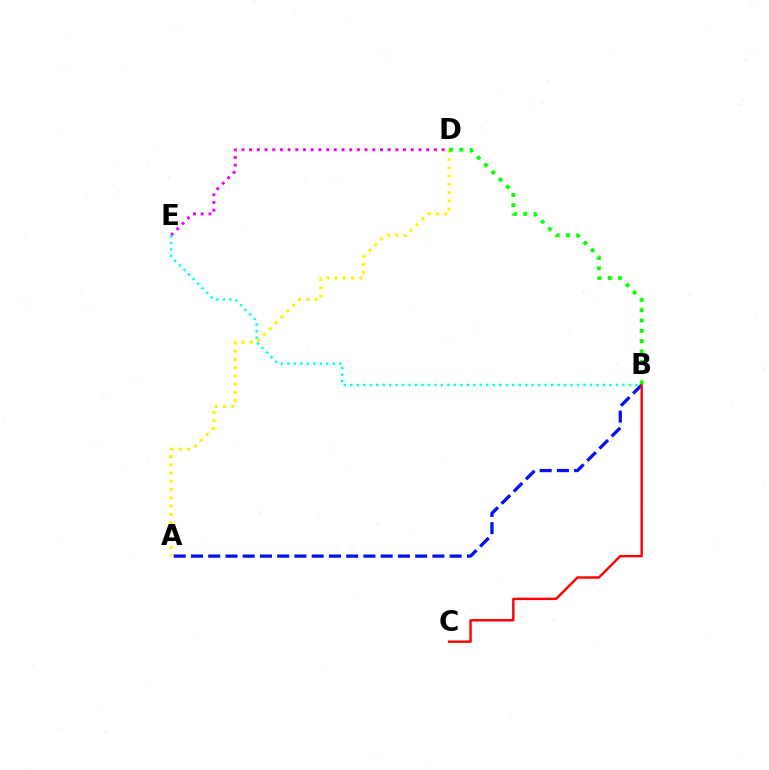{('A', 'B'): [{'color': '#0010ff', 'line_style': 'dashed', 'thickness': 2.34}], ('A', 'D'): [{'color': '#fcf500', 'line_style': 'dotted', 'thickness': 2.25}], ('B', 'C'): [{'color': '#ff0000', 'line_style': 'solid', 'thickness': 1.74}], ('B', 'D'): [{'color': '#08ff00', 'line_style': 'dotted', 'thickness': 2.8}], ('D', 'E'): [{'color': '#ee00ff', 'line_style': 'dotted', 'thickness': 2.09}], ('B', 'E'): [{'color': '#00fff6', 'line_style': 'dotted', 'thickness': 1.76}]}